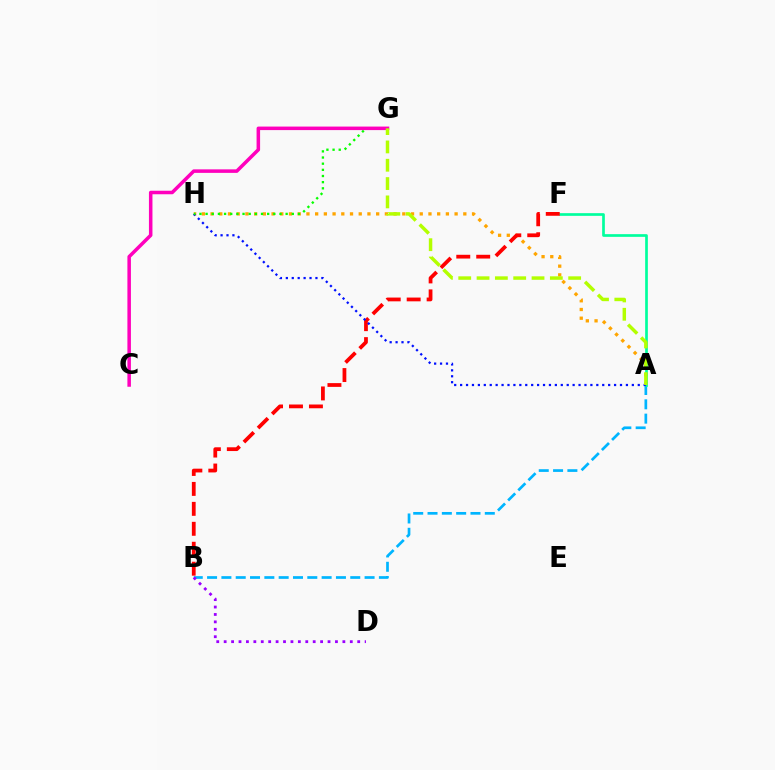{('A', 'H'): [{'color': '#ffa500', 'line_style': 'dotted', 'thickness': 2.37}, {'color': '#0010ff', 'line_style': 'dotted', 'thickness': 1.61}], ('A', 'B'): [{'color': '#00b5ff', 'line_style': 'dashed', 'thickness': 1.95}], ('A', 'F'): [{'color': '#00ff9d', 'line_style': 'solid', 'thickness': 1.94}], ('B', 'F'): [{'color': '#ff0000', 'line_style': 'dashed', 'thickness': 2.71}], ('G', 'H'): [{'color': '#08ff00', 'line_style': 'dotted', 'thickness': 1.67}], ('B', 'D'): [{'color': '#9b00ff', 'line_style': 'dotted', 'thickness': 2.02}], ('C', 'G'): [{'color': '#ff00bd', 'line_style': 'solid', 'thickness': 2.53}], ('A', 'G'): [{'color': '#b3ff00', 'line_style': 'dashed', 'thickness': 2.49}]}